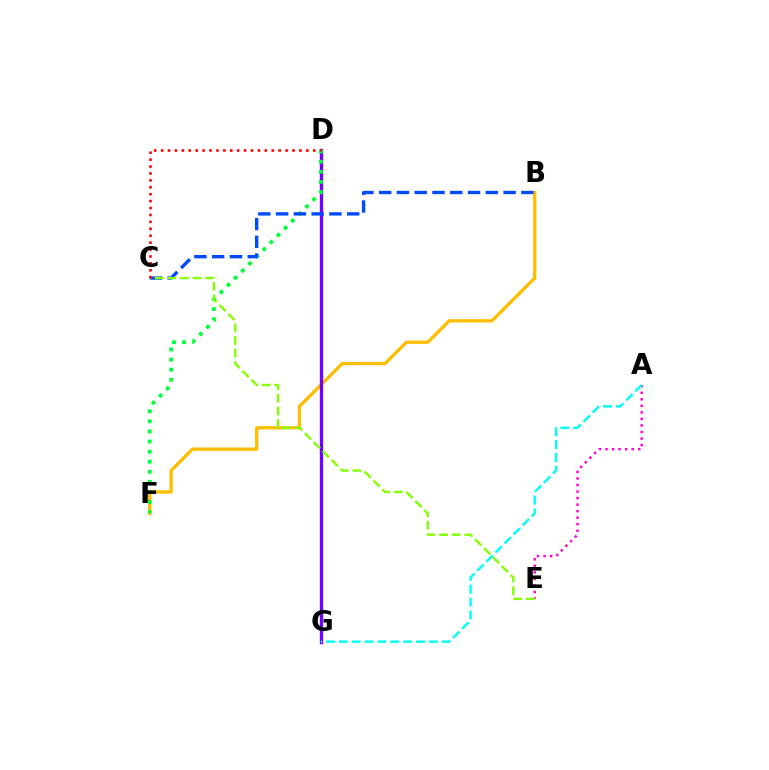{('B', 'F'): [{'color': '#ffbd00', 'line_style': 'solid', 'thickness': 2.38}], ('D', 'G'): [{'color': '#7200ff', 'line_style': 'solid', 'thickness': 2.39}], ('D', 'F'): [{'color': '#00ff39', 'line_style': 'dotted', 'thickness': 2.74}], ('B', 'C'): [{'color': '#004bff', 'line_style': 'dashed', 'thickness': 2.42}], ('A', 'E'): [{'color': '#ff00cf', 'line_style': 'dotted', 'thickness': 1.78}], ('C', 'E'): [{'color': '#84ff00', 'line_style': 'dashed', 'thickness': 1.71}], ('A', 'G'): [{'color': '#00fff6', 'line_style': 'dashed', 'thickness': 1.75}], ('C', 'D'): [{'color': '#ff0000', 'line_style': 'dotted', 'thickness': 1.88}]}